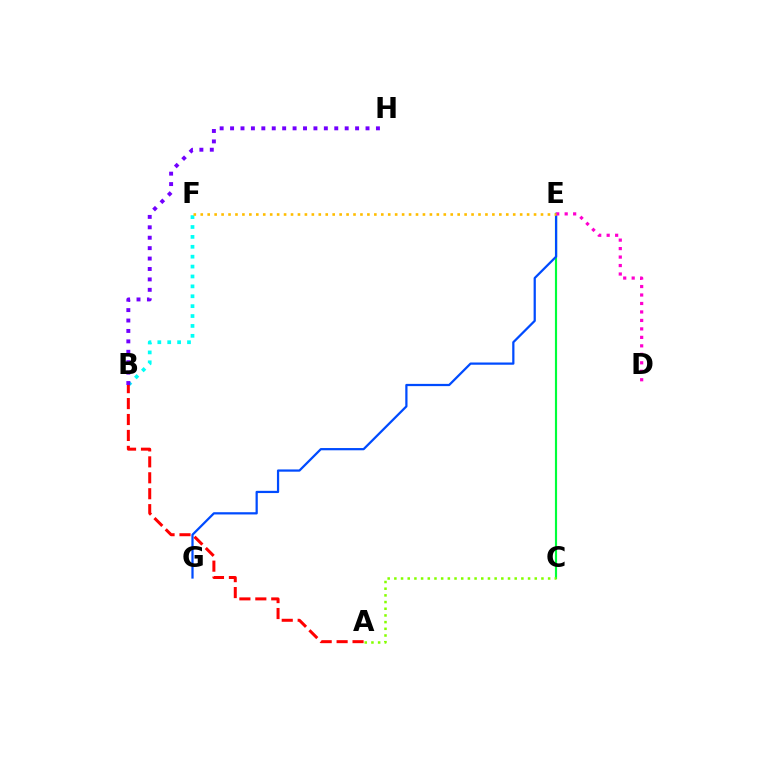{('C', 'E'): [{'color': '#00ff39', 'line_style': 'solid', 'thickness': 1.55}], ('E', 'G'): [{'color': '#004bff', 'line_style': 'solid', 'thickness': 1.61}], ('D', 'E'): [{'color': '#ff00cf', 'line_style': 'dotted', 'thickness': 2.3}], ('B', 'F'): [{'color': '#00fff6', 'line_style': 'dotted', 'thickness': 2.69}], ('E', 'F'): [{'color': '#ffbd00', 'line_style': 'dotted', 'thickness': 1.89}], ('B', 'H'): [{'color': '#7200ff', 'line_style': 'dotted', 'thickness': 2.83}], ('A', 'C'): [{'color': '#84ff00', 'line_style': 'dotted', 'thickness': 1.82}], ('A', 'B'): [{'color': '#ff0000', 'line_style': 'dashed', 'thickness': 2.16}]}